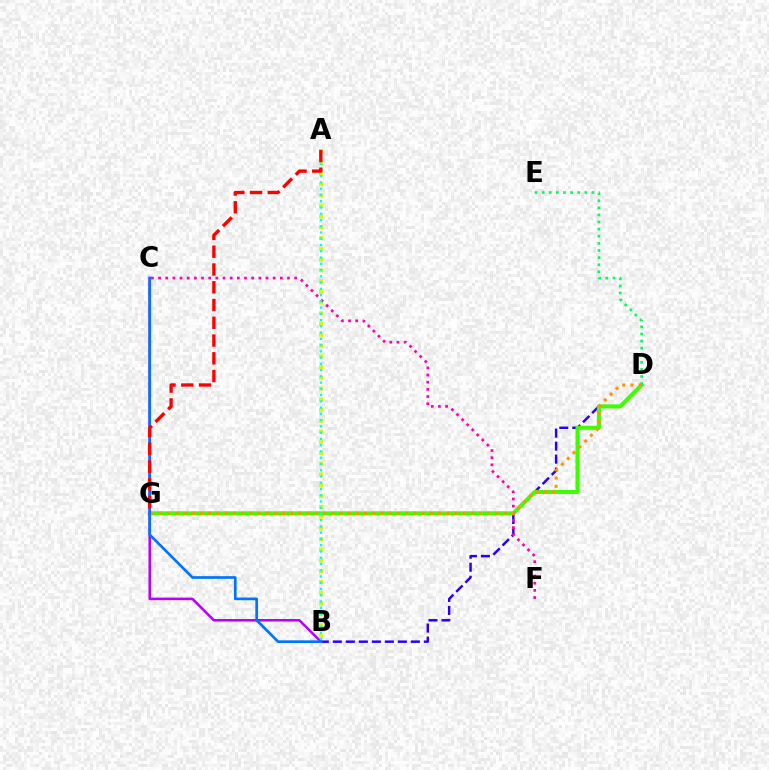{('B', 'D'): [{'color': '#2500ff', 'line_style': 'dashed', 'thickness': 1.77}], ('A', 'B'): [{'color': '#d1ff00', 'line_style': 'dotted', 'thickness': 2.92}, {'color': '#00fff6', 'line_style': 'dotted', 'thickness': 1.7}], ('D', 'G'): [{'color': '#3dff00', 'line_style': 'solid', 'thickness': 2.91}, {'color': '#ff9400', 'line_style': 'dotted', 'thickness': 2.23}], ('B', 'C'): [{'color': '#b900ff', 'line_style': 'solid', 'thickness': 1.83}, {'color': '#0074ff', 'line_style': 'solid', 'thickness': 1.92}], ('D', 'E'): [{'color': '#00ff5c', 'line_style': 'dotted', 'thickness': 1.93}], ('C', 'F'): [{'color': '#ff00ac', 'line_style': 'dotted', 'thickness': 1.95}], ('A', 'G'): [{'color': '#ff0000', 'line_style': 'dashed', 'thickness': 2.41}]}